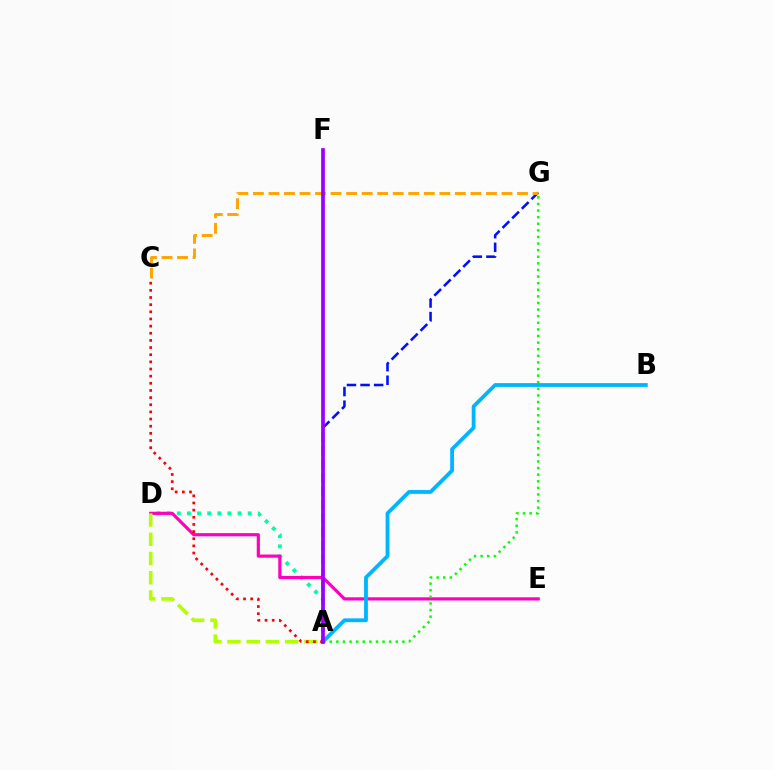{('A', 'D'): [{'color': '#00ff9d', 'line_style': 'dotted', 'thickness': 2.75}, {'color': '#b3ff00', 'line_style': 'dashed', 'thickness': 2.61}], ('A', 'G'): [{'color': '#0010ff', 'line_style': 'dashed', 'thickness': 1.85}, {'color': '#08ff00', 'line_style': 'dotted', 'thickness': 1.79}], ('D', 'E'): [{'color': '#ff00bd', 'line_style': 'solid', 'thickness': 2.29}], ('A', 'B'): [{'color': '#00b5ff', 'line_style': 'solid', 'thickness': 2.73}], ('A', 'C'): [{'color': '#ff0000', 'line_style': 'dotted', 'thickness': 1.94}], ('C', 'G'): [{'color': '#ffa500', 'line_style': 'dashed', 'thickness': 2.11}], ('A', 'F'): [{'color': '#9b00ff', 'line_style': 'solid', 'thickness': 2.68}]}